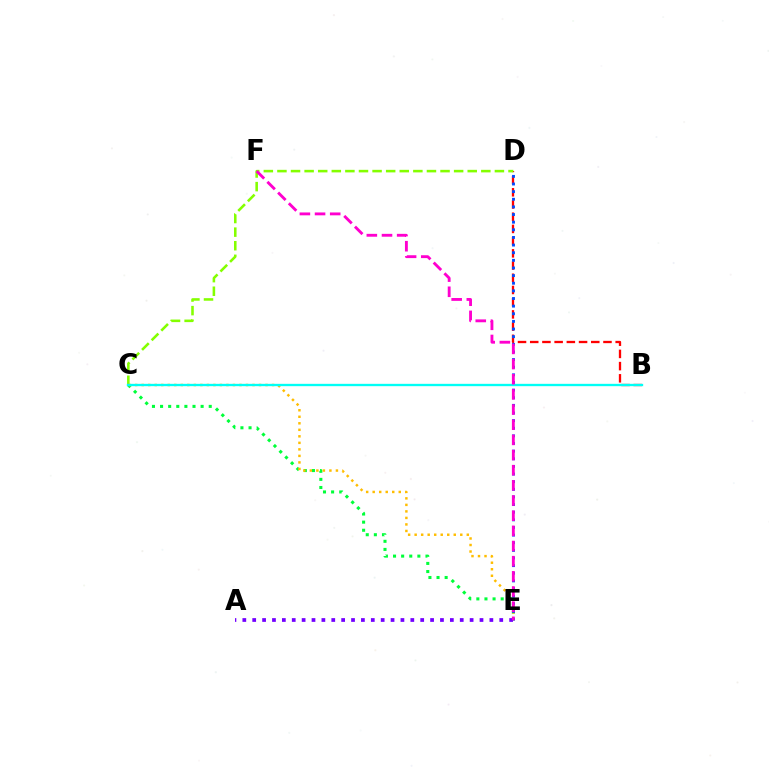{('B', 'D'): [{'color': '#ff0000', 'line_style': 'dashed', 'thickness': 1.66}], ('C', 'E'): [{'color': '#00ff39', 'line_style': 'dotted', 'thickness': 2.2}, {'color': '#ffbd00', 'line_style': 'dotted', 'thickness': 1.77}], ('C', 'D'): [{'color': '#84ff00', 'line_style': 'dashed', 'thickness': 1.85}], ('B', 'C'): [{'color': '#00fff6', 'line_style': 'solid', 'thickness': 1.68}], ('D', 'E'): [{'color': '#004bff', 'line_style': 'dotted', 'thickness': 2.07}], ('A', 'E'): [{'color': '#7200ff', 'line_style': 'dotted', 'thickness': 2.68}], ('E', 'F'): [{'color': '#ff00cf', 'line_style': 'dashed', 'thickness': 2.06}]}